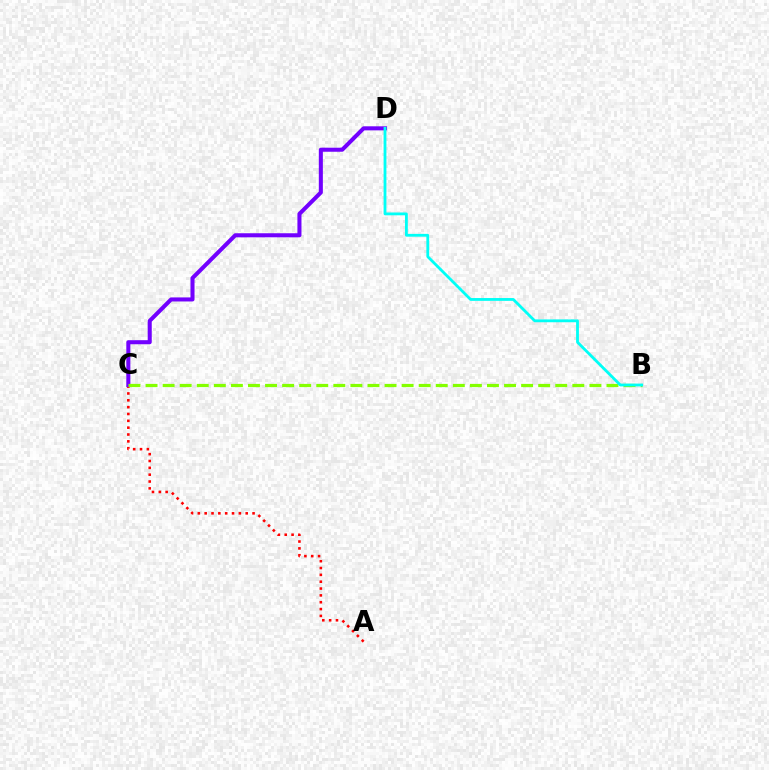{('A', 'C'): [{'color': '#ff0000', 'line_style': 'dotted', 'thickness': 1.86}], ('C', 'D'): [{'color': '#7200ff', 'line_style': 'solid', 'thickness': 2.92}], ('B', 'C'): [{'color': '#84ff00', 'line_style': 'dashed', 'thickness': 2.32}], ('B', 'D'): [{'color': '#00fff6', 'line_style': 'solid', 'thickness': 2.03}]}